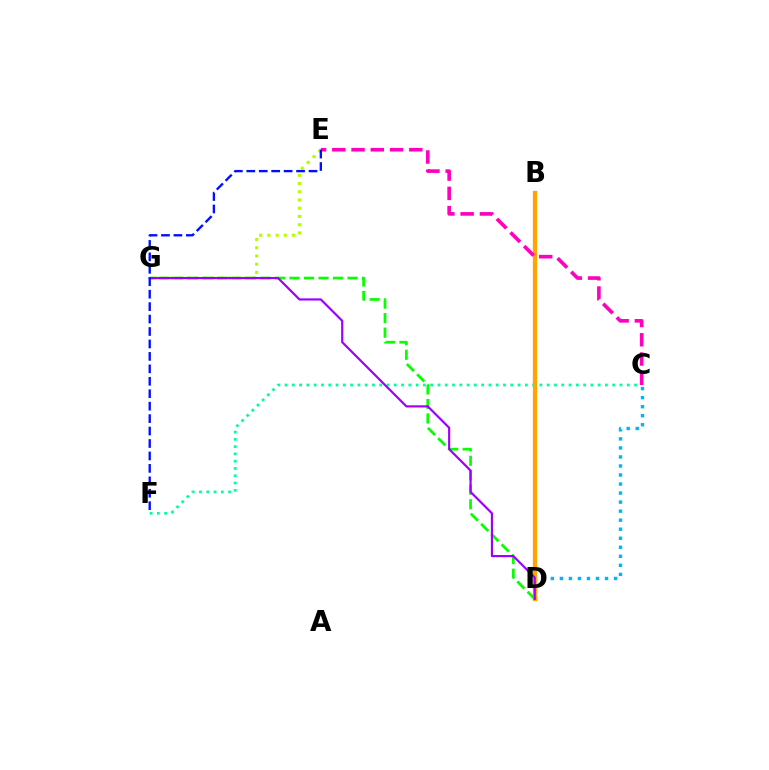{('D', 'G'): [{'color': '#08ff00', 'line_style': 'dashed', 'thickness': 1.97}, {'color': '#9b00ff', 'line_style': 'solid', 'thickness': 1.56}], ('E', 'G'): [{'color': '#b3ff00', 'line_style': 'dotted', 'thickness': 2.24}], ('B', 'D'): [{'color': '#ff0000', 'line_style': 'solid', 'thickness': 2.95}, {'color': '#ffa500', 'line_style': 'solid', 'thickness': 2.97}], ('C', 'F'): [{'color': '#00ff9d', 'line_style': 'dotted', 'thickness': 1.98}], ('C', 'D'): [{'color': '#00b5ff', 'line_style': 'dotted', 'thickness': 2.45}], ('C', 'E'): [{'color': '#ff00bd', 'line_style': 'dashed', 'thickness': 2.62}], ('E', 'F'): [{'color': '#0010ff', 'line_style': 'dashed', 'thickness': 1.69}]}